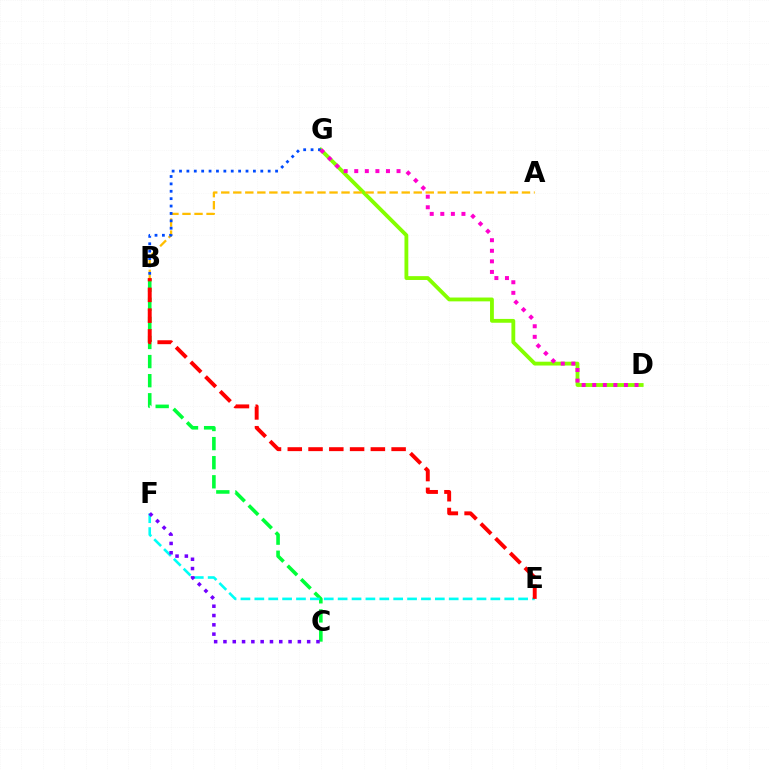{('D', 'G'): [{'color': '#84ff00', 'line_style': 'solid', 'thickness': 2.76}, {'color': '#ff00cf', 'line_style': 'dotted', 'thickness': 2.87}], ('B', 'C'): [{'color': '#00ff39', 'line_style': 'dashed', 'thickness': 2.59}], ('A', 'B'): [{'color': '#ffbd00', 'line_style': 'dashed', 'thickness': 1.63}], ('E', 'F'): [{'color': '#00fff6', 'line_style': 'dashed', 'thickness': 1.89}], ('B', 'E'): [{'color': '#ff0000', 'line_style': 'dashed', 'thickness': 2.82}], ('C', 'F'): [{'color': '#7200ff', 'line_style': 'dotted', 'thickness': 2.53}], ('B', 'G'): [{'color': '#004bff', 'line_style': 'dotted', 'thickness': 2.01}]}